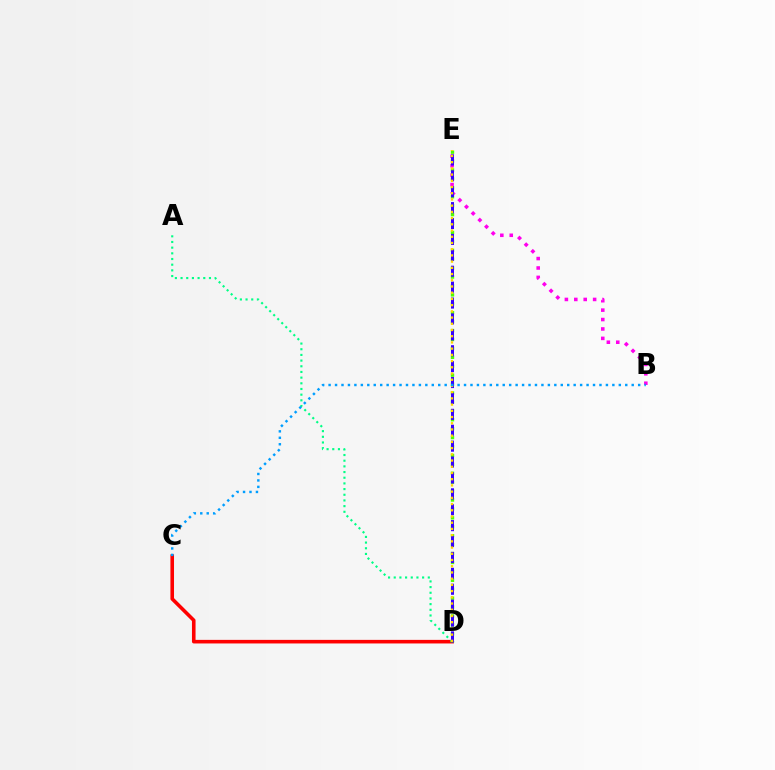{('C', 'D'): [{'color': '#ff0000', 'line_style': 'solid', 'thickness': 2.58}], ('D', 'E'): [{'color': '#4fff00', 'line_style': 'dotted', 'thickness': 2.42}, {'color': '#3700ff', 'line_style': 'dashed', 'thickness': 2.16}, {'color': '#ffd500', 'line_style': 'dotted', 'thickness': 1.69}], ('B', 'E'): [{'color': '#ff00ed', 'line_style': 'dotted', 'thickness': 2.56}], ('A', 'D'): [{'color': '#00ff86', 'line_style': 'dotted', 'thickness': 1.54}], ('B', 'C'): [{'color': '#009eff', 'line_style': 'dotted', 'thickness': 1.75}]}